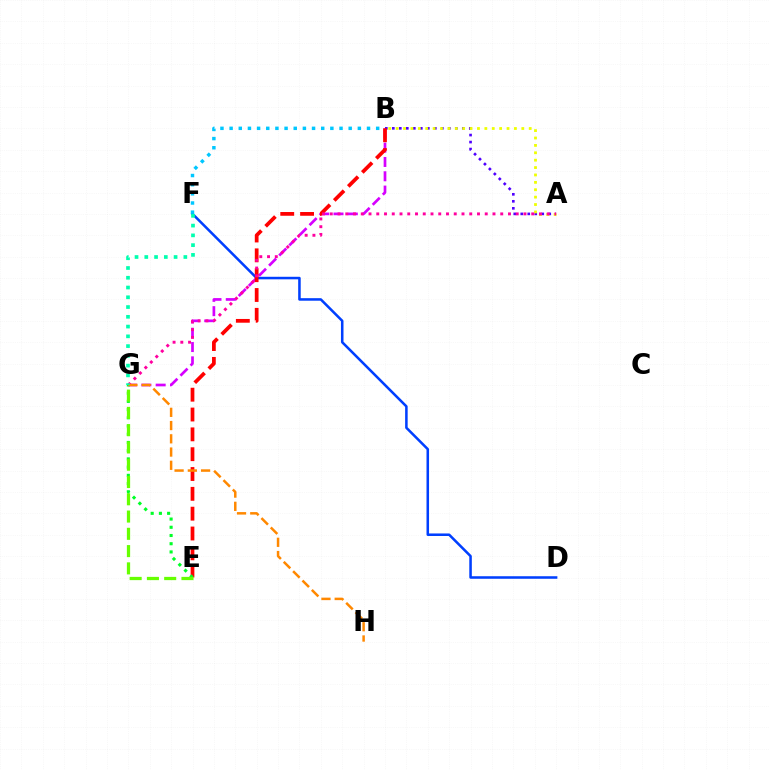{('D', 'F'): [{'color': '#003fff', 'line_style': 'solid', 'thickness': 1.83}], ('B', 'G'): [{'color': '#d600ff', 'line_style': 'dashed', 'thickness': 1.94}], ('A', 'B'): [{'color': '#4f00ff', 'line_style': 'dotted', 'thickness': 1.9}, {'color': '#eeff00', 'line_style': 'dotted', 'thickness': 2.01}], ('B', 'E'): [{'color': '#ff0000', 'line_style': 'dashed', 'thickness': 2.69}], ('E', 'G'): [{'color': '#00ff27', 'line_style': 'dotted', 'thickness': 2.23}, {'color': '#66ff00', 'line_style': 'dashed', 'thickness': 2.35}], ('A', 'G'): [{'color': '#ff00a0', 'line_style': 'dotted', 'thickness': 2.11}], ('B', 'F'): [{'color': '#00c7ff', 'line_style': 'dotted', 'thickness': 2.49}], ('G', 'H'): [{'color': '#ff8800', 'line_style': 'dashed', 'thickness': 1.8}], ('F', 'G'): [{'color': '#00ffaf', 'line_style': 'dotted', 'thickness': 2.65}]}